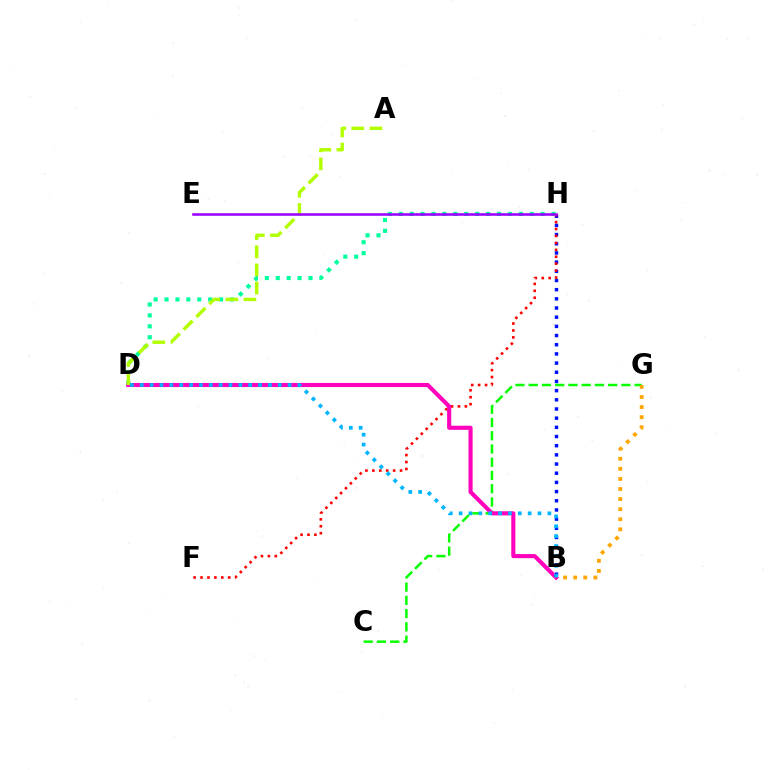{('B', 'H'): [{'color': '#0010ff', 'line_style': 'dotted', 'thickness': 2.49}], ('D', 'H'): [{'color': '#00ff9d', 'line_style': 'dotted', 'thickness': 2.97}], ('C', 'G'): [{'color': '#08ff00', 'line_style': 'dashed', 'thickness': 1.8}], ('F', 'H'): [{'color': '#ff0000', 'line_style': 'dotted', 'thickness': 1.88}], ('B', 'G'): [{'color': '#ffa500', 'line_style': 'dotted', 'thickness': 2.74}], ('B', 'D'): [{'color': '#ff00bd', 'line_style': 'solid', 'thickness': 2.95}, {'color': '#00b5ff', 'line_style': 'dotted', 'thickness': 2.68}], ('A', 'D'): [{'color': '#b3ff00', 'line_style': 'dashed', 'thickness': 2.46}], ('E', 'H'): [{'color': '#9b00ff', 'line_style': 'solid', 'thickness': 1.84}]}